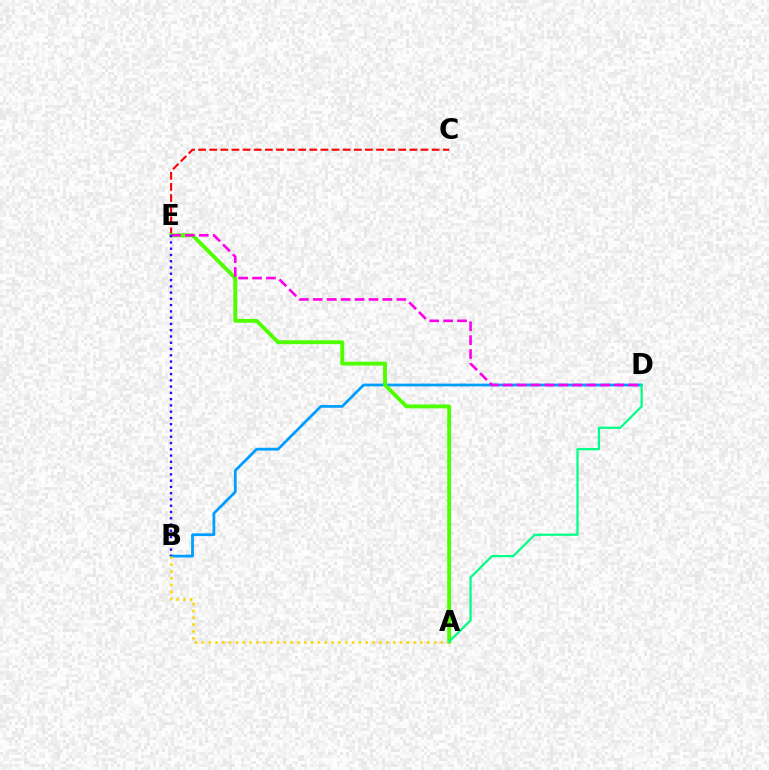{('B', 'D'): [{'color': '#009eff', 'line_style': 'solid', 'thickness': 1.99}], ('C', 'E'): [{'color': '#ff0000', 'line_style': 'dashed', 'thickness': 1.51}], ('A', 'E'): [{'color': '#4fff00', 'line_style': 'solid', 'thickness': 2.79}], ('D', 'E'): [{'color': '#ff00ed', 'line_style': 'dashed', 'thickness': 1.89}], ('A', 'B'): [{'color': '#ffd500', 'line_style': 'dotted', 'thickness': 1.86}], ('A', 'D'): [{'color': '#00ff86', 'line_style': 'solid', 'thickness': 1.61}], ('B', 'E'): [{'color': '#3700ff', 'line_style': 'dotted', 'thickness': 1.7}]}